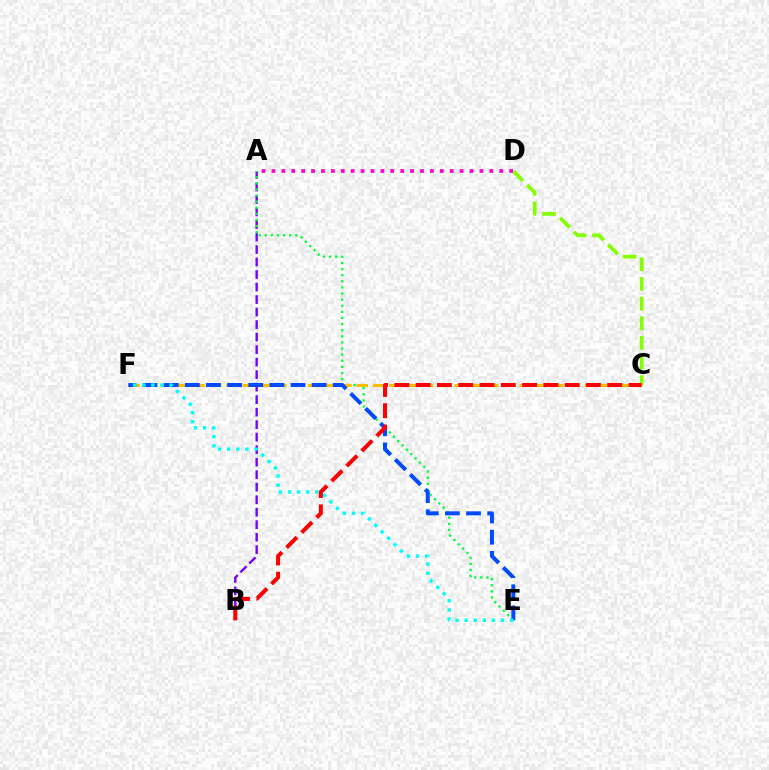{('A', 'B'): [{'color': '#7200ff', 'line_style': 'dashed', 'thickness': 1.7}], ('A', 'E'): [{'color': '#00ff39', 'line_style': 'dotted', 'thickness': 1.66}], ('C', 'F'): [{'color': '#ffbd00', 'line_style': 'dashed', 'thickness': 2.21}], ('C', 'D'): [{'color': '#84ff00', 'line_style': 'dashed', 'thickness': 2.67}], ('A', 'D'): [{'color': '#ff00cf', 'line_style': 'dotted', 'thickness': 2.69}], ('E', 'F'): [{'color': '#004bff', 'line_style': 'dashed', 'thickness': 2.87}, {'color': '#00fff6', 'line_style': 'dotted', 'thickness': 2.47}], ('B', 'C'): [{'color': '#ff0000', 'line_style': 'dashed', 'thickness': 2.89}]}